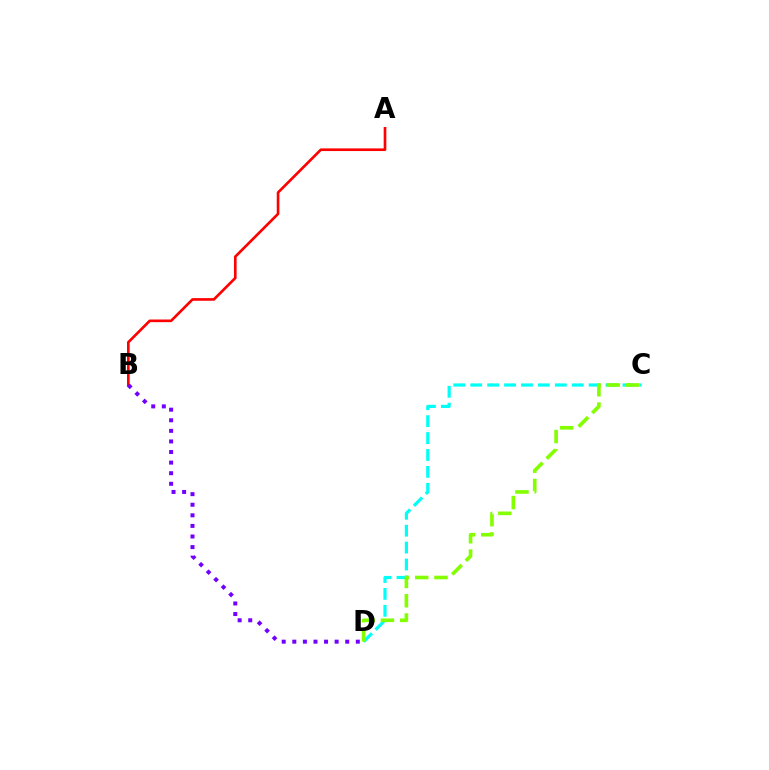{('C', 'D'): [{'color': '#00fff6', 'line_style': 'dashed', 'thickness': 2.3}, {'color': '#84ff00', 'line_style': 'dashed', 'thickness': 2.62}], ('A', 'B'): [{'color': '#ff0000', 'line_style': 'solid', 'thickness': 1.91}], ('B', 'D'): [{'color': '#7200ff', 'line_style': 'dotted', 'thickness': 2.88}]}